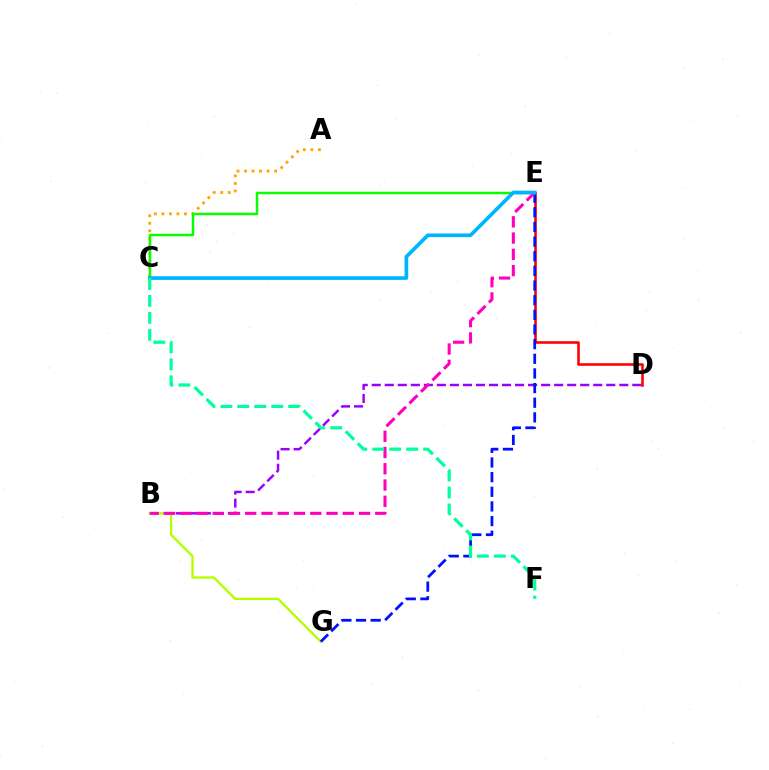{('A', 'C'): [{'color': '#ffa500', 'line_style': 'dotted', 'thickness': 2.04}], ('C', 'E'): [{'color': '#08ff00', 'line_style': 'solid', 'thickness': 1.78}, {'color': '#00b5ff', 'line_style': 'solid', 'thickness': 2.64}], ('D', 'E'): [{'color': '#ff0000', 'line_style': 'solid', 'thickness': 1.86}], ('B', 'D'): [{'color': '#9b00ff', 'line_style': 'dashed', 'thickness': 1.77}], ('B', 'G'): [{'color': '#b3ff00', 'line_style': 'solid', 'thickness': 1.7}], ('E', 'G'): [{'color': '#0010ff', 'line_style': 'dashed', 'thickness': 1.99}], ('B', 'E'): [{'color': '#ff00bd', 'line_style': 'dashed', 'thickness': 2.21}], ('C', 'F'): [{'color': '#00ff9d', 'line_style': 'dashed', 'thickness': 2.3}]}